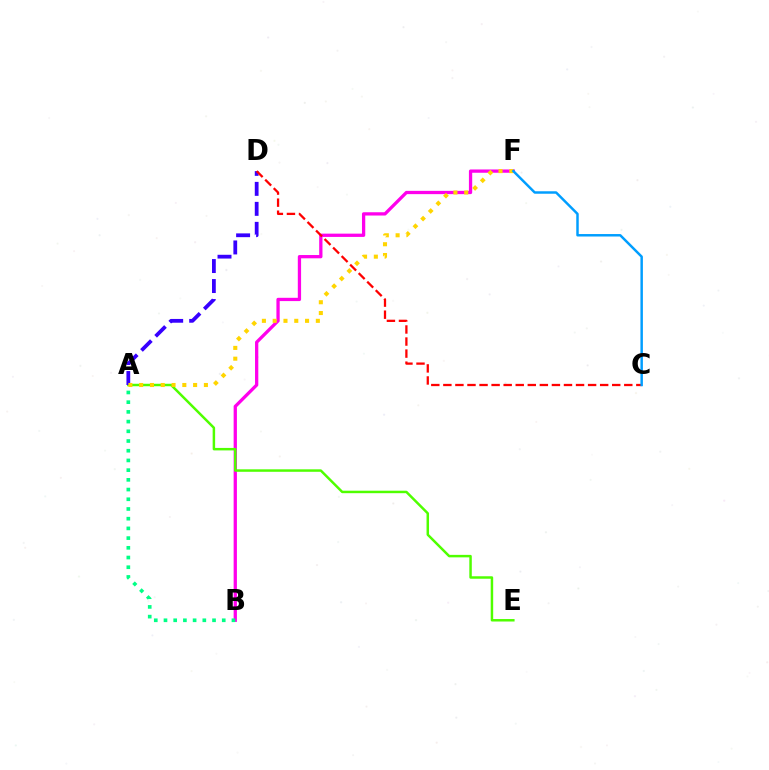{('B', 'F'): [{'color': '#ff00ed', 'line_style': 'solid', 'thickness': 2.36}], ('A', 'E'): [{'color': '#4fff00', 'line_style': 'solid', 'thickness': 1.78}], ('A', 'B'): [{'color': '#00ff86', 'line_style': 'dotted', 'thickness': 2.64}], ('A', 'D'): [{'color': '#3700ff', 'line_style': 'dashed', 'thickness': 2.72}], ('C', 'D'): [{'color': '#ff0000', 'line_style': 'dashed', 'thickness': 1.64}], ('A', 'F'): [{'color': '#ffd500', 'line_style': 'dotted', 'thickness': 2.93}], ('C', 'F'): [{'color': '#009eff', 'line_style': 'solid', 'thickness': 1.78}]}